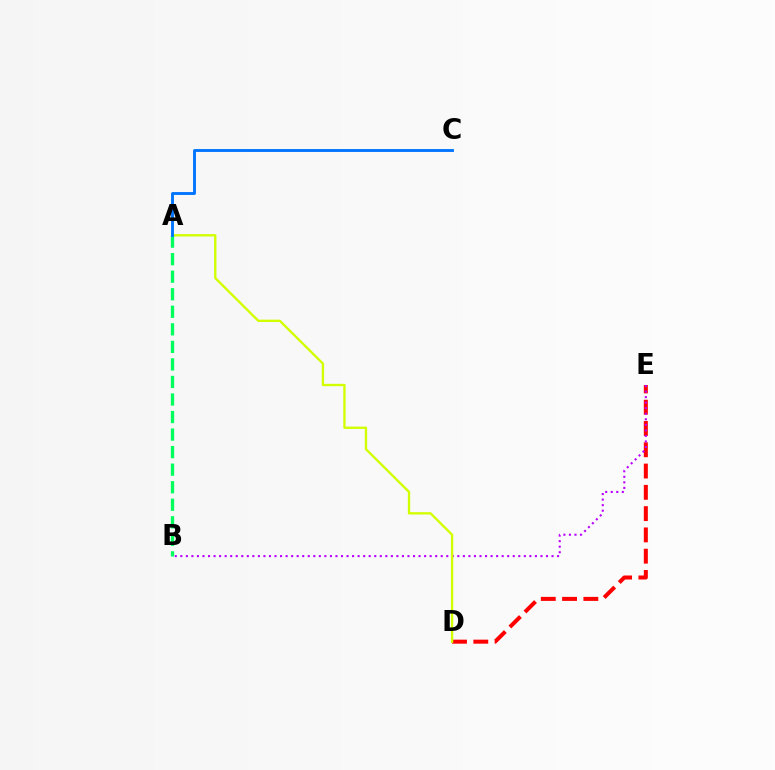{('D', 'E'): [{'color': '#ff0000', 'line_style': 'dashed', 'thickness': 2.89}], ('B', 'E'): [{'color': '#b900ff', 'line_style': 'dotted', 'thickness': 1.51}], ('A', 'D'): [{'color': '#d1ff00', 'line_style': 'solid', 'thickness': 1.69}], ('A', 'B'): [{'color': '#00ff5c', 'line_style': 'dashed', 'thickness': 2.38}], ('A', 'C'): [{'color': '#0074ff', 'line_style': 'solid', 'thickness': 2.07}]}